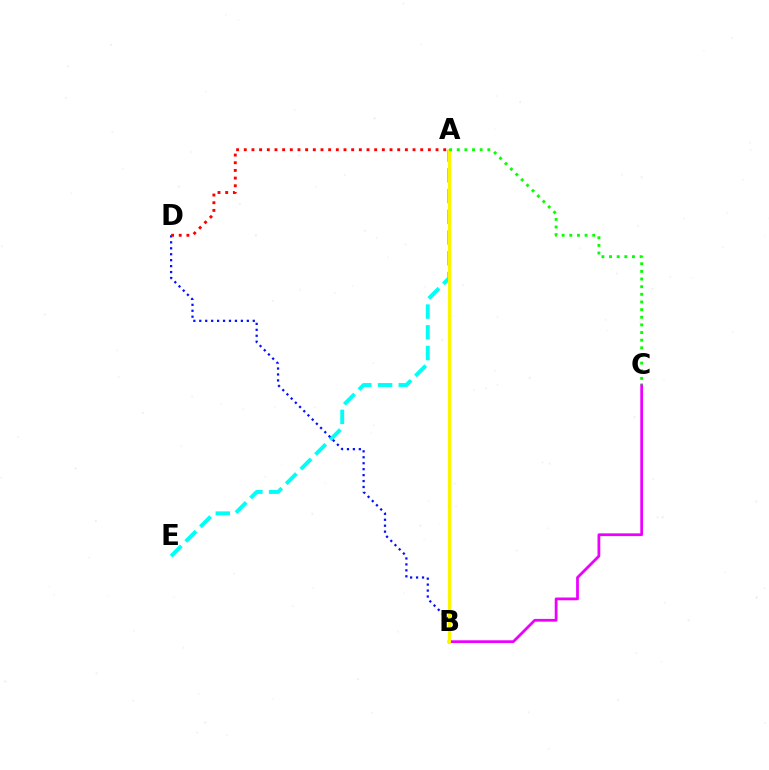{('B', 'C'): [{'color': '#ee00ff', 'line_style': 'solid', 'thickness': 1.99}], ('A', 'E'): [{'color': '#00fff6', 'line_style': 'dashed', 'thickness': 2.82}], ('B', 'D'): [{'color': '#0010ff', 'line_style': 'dotted', 'thickness': 1.62}], ('A', 'B'): [{'color': '#fcf500', 'line_style': 'solid', 'thickness': 2.22}], ('A', 'C'): [{'color': '#08ff00', 'line_style': 'dotted', 'thickness': 2.08}], ('A', 'D'): [{'color': '#ff0000', 'line_style': 'dotted', 'thickness': 2.08}]}